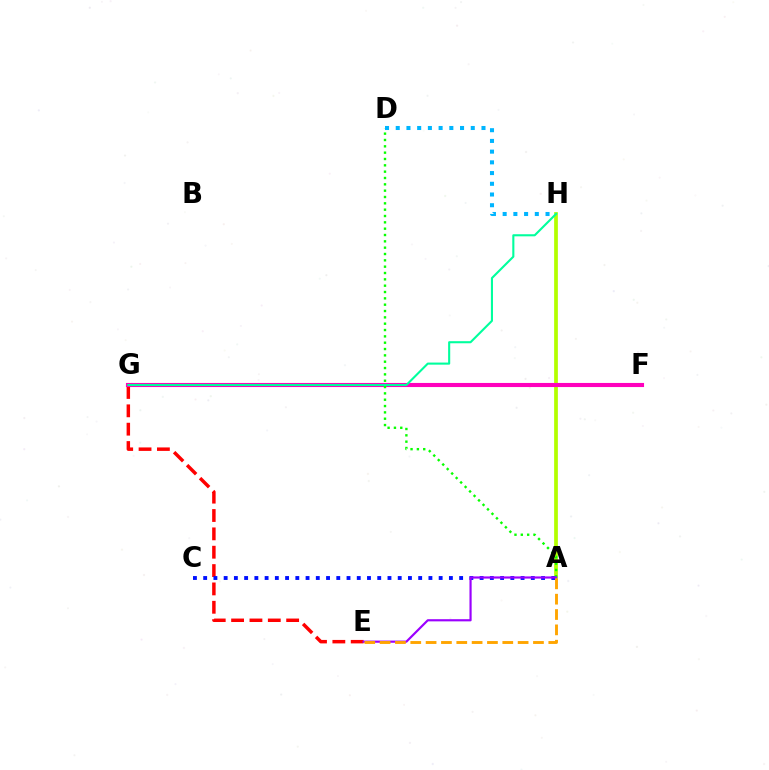{('A', 'H'): [{'color': '#b3ff00', 'line_style': 'solid', 'thickness': 2.69}], ('E', 'G'): [{'color': '#ff0000', 'line_style': 'dashed', 'thickness': 2.49}], ('F', 'G'): [{'color': '#ff00bd', 'line_style': 'solid', 'thickness': 2.95}], ('A', 'C'): [{'color': '#0010ff', 'line_style': 'dotted', 'thickness': 2.78}], ('A', 'D'): [{'color': '#08ff00', 'line_style': 'dotted', 'thickness': 1.72}], ('A', 'E'): [{'color': '#9b00ff', 'line_style': 'solid', 'thickness': 1.56}, {'color': '#ffa500', 'line_style': 'dashed', 'thickness': 2.08}], ('D', 'H'): [{'color': '#00b5ff', 'line_style': 'dotted', 'thickness': 2.91}], ('G', 'H'): [{'color': '#00ff9d', 'line_style': 'solid', 'thickness': 1.51}]}